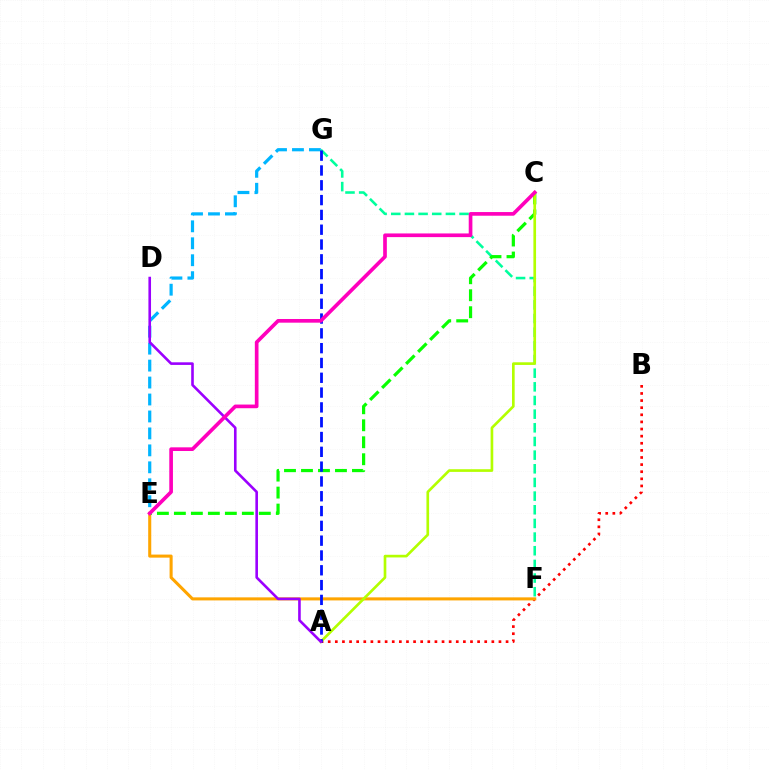{('A', 'B'): [{'color': '#ff0000', 'line_style': 'dotted', 'thickness': 1.93}], ('F', 'G'): [{'color': '#00ff9d', 'line_style': 'dashed', 'thickness': 1.86}], ('E', 'G'): [{'color': '#00b5ff', 'line_style': 'dashed', 'thickness': 2.3}], ('E', 'F'): [{'color': '#ffa500', 'line_style': 'solid', 'thickness': 2.2}], ('C', 'E'): [{'color': '#08ff00', 'line_style': 'dashed', 'thickness': 2.31}, {'color': '#ff00bd', 'line_style': 'solid', 'thickness': 2.64}], ('A', 'C'): [{'color': '#b3ff00', 'line_style': 'solid', 'thickness': 1.92}], ('A', 'G'): [{'color': '#0010ff', 'line_style': 'dashed', 'thickness': 2.01}], ('A', 'D'): [{'color': '#9b00ff', 'line_style': 'solid', 'thickness': 1.88}]}